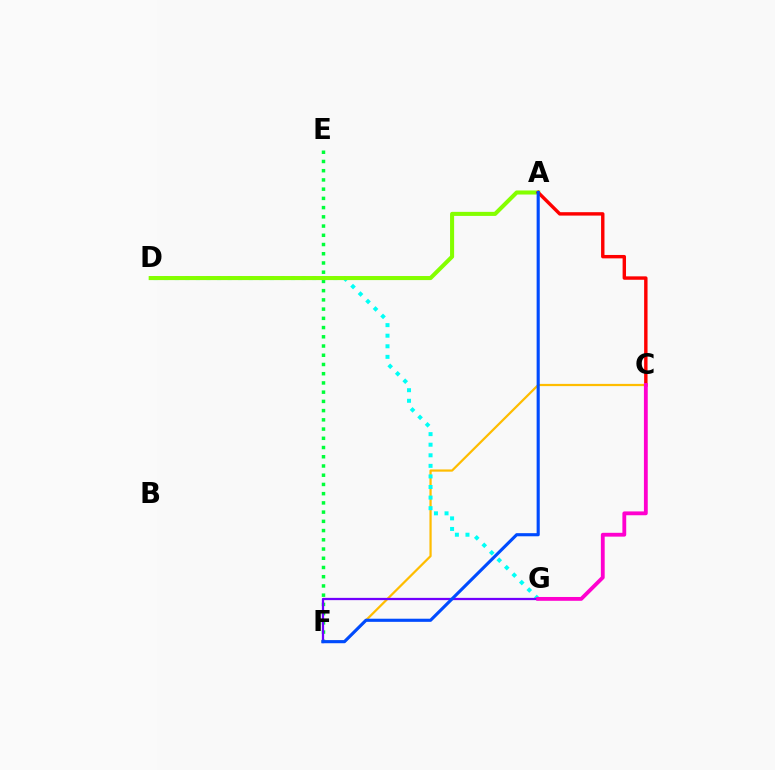{('E', 'F'): [{'color': '#00ff39', 'line_style': 'dotted', 'thickness': 2.51}], ('C', 'F'): [{'color': '#ffbd00', 'line_style': 'solid', 'thickness': 1.6}], ('D', 'G'): [{'color': '#00fff6', 'line_style': 'dotted', 'thickness': 2.87}], ('F', 'G'): [{'color': '#7200ff', 'line_style': 'solid', 'thickness': 1.63}], ('A', 'D'): [{'color': '#84ff00', 'line_style': 'solid', 'thickness': 2.92}], ('A', 'C'): [{'color': '#ff0000', 'line_style': 'solid', 'thickness': 2.45}], ('C', 'G'): [{'color': '#ff00cf', 'line_style': 'solid', 'thickness': 2.76}], ('A', 'F'): [{'color': '#004bff', 'line_style': 'solid', 'thickness': 2.25}]}